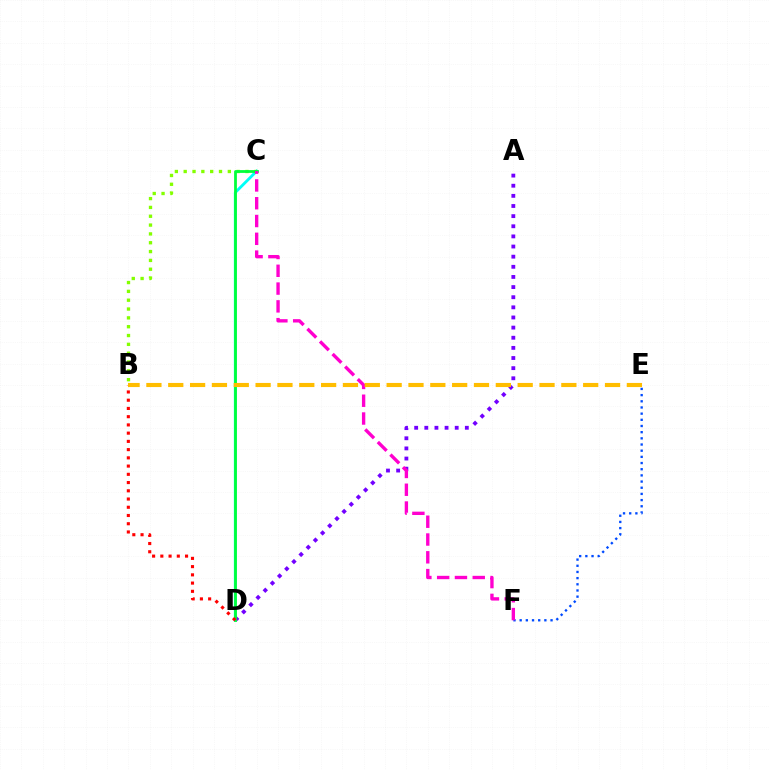{('C', 'D'): [{'color': '#00fff6', 'line_style': 'solid', 'thickness': 2.05}, {'color': '#00ff39', 'line_style': 'solid', 'thickness': 2.0}], ('E', 'F'): [{'color': '#004bff', 'line_style': 'dotted', 'thickness': 1.68}], ('B', 'C'): [{'color': '#84ff00', 'line_style': 'dotted', 'thickness': 2.4}], ('A', 'D'): [{'color': '#7200ff', 'line_style': 'dotted', 'thickness': 2.75}], ('C', 'F'): [{'color': '#ff00cf', 'line_style': 'dashed', 'thickness': 2.42}], ('B', 'D'): [{'color': '#ff0000', 'line_style': 'dotted', 'thickness': 2.24}], ('B', 'E'): [{'color': '#ffbd00', 'line_style': 'dashed', 'thickness': 2.97}]}